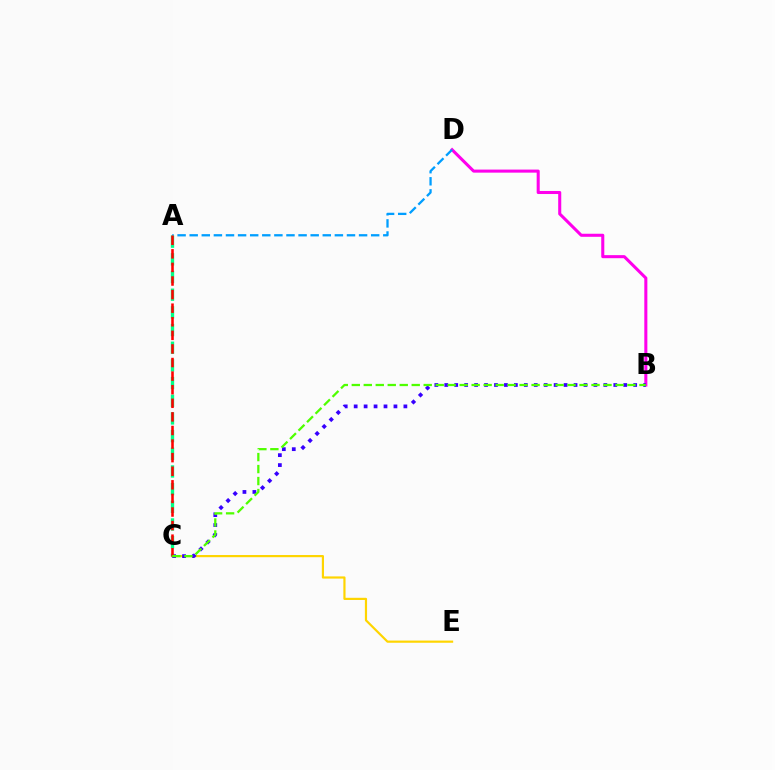{('C', 'E'): [{'color': '#ffd500', 'line_style': 'solid', 'thickness': 1.57}], ('B', 'D'): [{'color': '#ff00ed', 'line_style': 'solid', 'thickness': 2.2}], ('B', 'C'): [{'color': '#3700ff', 'line_style': 'dotted', 'thickness': 2.7}, {'color': '#4fff00', 'line_style': 'dashed', 'thickness': 1.63}], ('A', 'D'): [{'color': '#009eff', 'line_style': 'dashed', 'thickness': 1.64}], ('A', 'C'): [{'color': '#00ff86', 'line_style': 'dashed', 'thickness': 2.4}, {'color': '#ff0000', 'line_style': 'dashed', 'thickness': 1.85}]}